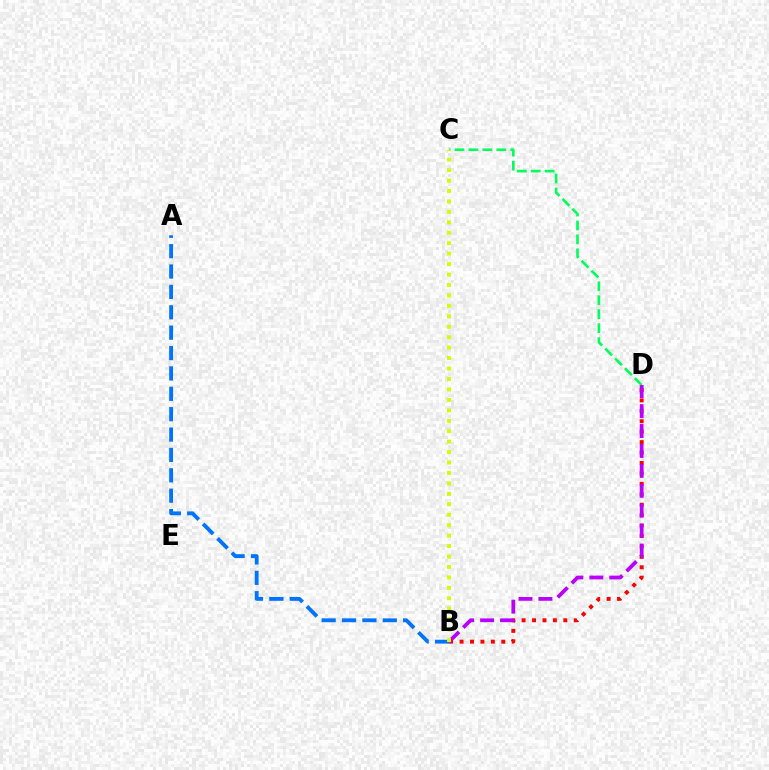{('B', 'D'): [{'color': '#ff0000', 'line_style': 'dotted', 'thickness': 2.83}, {'color': '#b900ff', 'line_style': 'dashed', 'thickness': 2.71}], ('C', 'D'): [{'color': '#00ff5c', 'line_style': 'dashed', 'thickness': 1.89}], ('A', 'B'): [{'color': '#0074ff', 'line_style': 'dashed', 'thickness': 2.77}], ('B', 'C'): [{'color': '#d1ff00', 'line_style': 'dotted', 'thickness': 2.84}]}